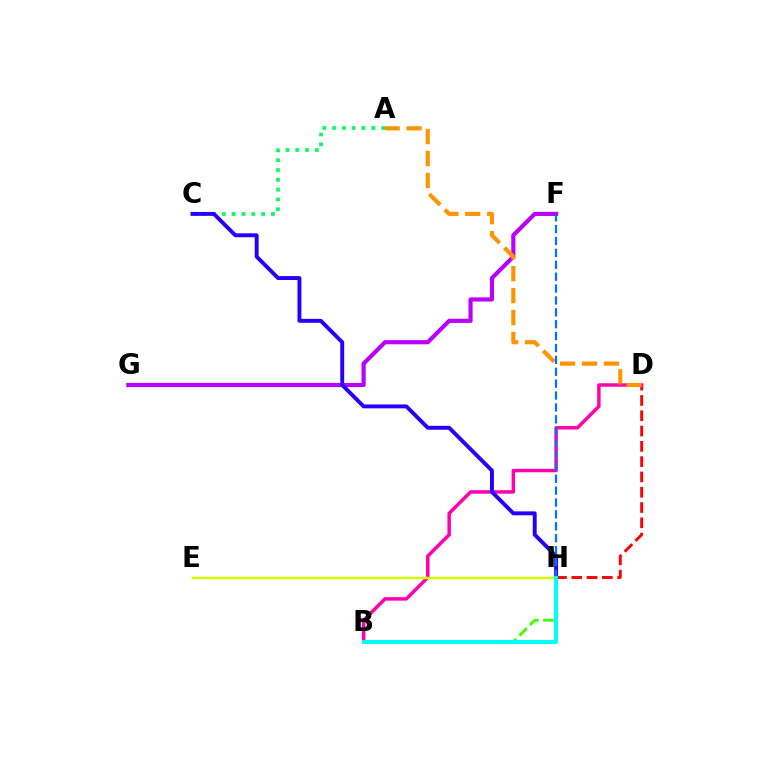{('D', 'H'): [{'color': '#ff0000', 'line_style': 'dashed', 'thickness': 2.08}], ('B', 'H'): [{'color': '#3dff00', 'line_style': 'dashed', 'thickness': 2.05}, {'color': '#00fff6', 'line_style': 'solid', 'thickness': 2.85}], ('A', 'C'): [{'color': '#00ff5c', 'line_style': 'dotted', 'thickness': 2.67}], ('B', 'D'): [{'color': '#ff00ac', 'line_style': 'solid', 'thickness': 2.5}], ('F', 'G'): [{'color': '#b900ff', 'line_style': 'solid', 'thickness': 2.99}], ('C', 'H'): [{'color': '#2500ff', 'line_style': 'solid', 'thickness': 2.82}], ('A', 'D'): [{'color': '#ff9400', 'line_style': 'dashed', 'thickness': 2.98}], ('F', 'H'): [{'color': '#0074ff', 'line_style': 'dashed', 'thickness': 1.61}], ('E', 'H'): [{'color': '#d1ff00', 'line_style': 'solid', 'thickness': 1.76}]}